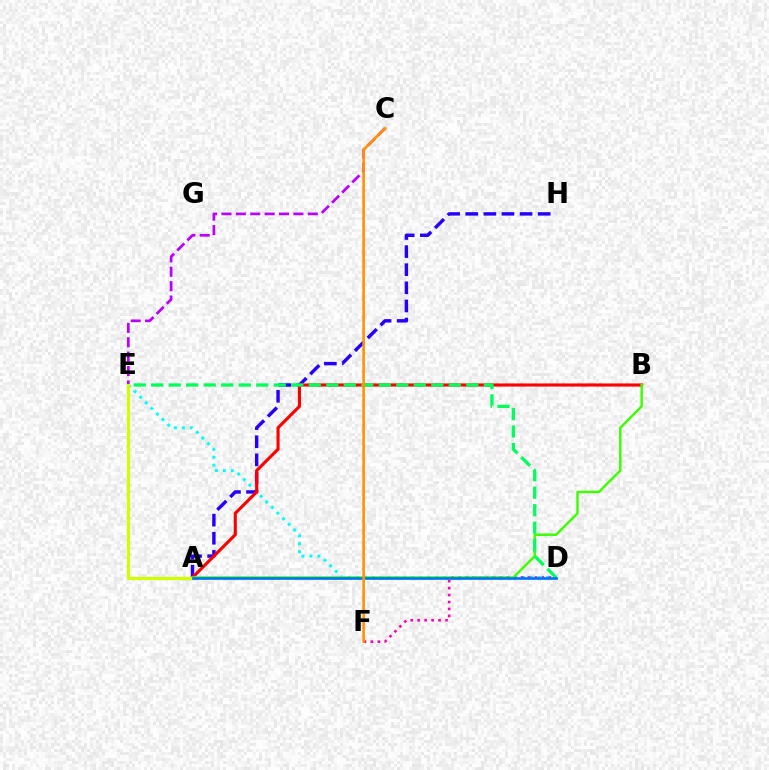{('D', 'E'): [{'color': '#00fff6', 'line_style': 'dotted', 'thickness': 2.15}, {'color': '#00ff5c', 'line_style': 'dashed', 'thickness': 2.38}], ('A', 'H'): [{'color': '#2500ff', 'line_style': 'dashed', 'thickness': 2.46}], ('A', 'B'): [{'color': '#ff0000', 'line_style': 'solid', 'thickness': 2.25}, {'color': '#3dff00', 'line_style': 'solid', 'thickness': 1.77}], ('D', 'F'): [{'color': '#ff00ac', 'line_style': 'dotted', 'thickness': 1.89}], ('C', 'E'): [{'color': '#b900ff', 'line_style': 'dashed', 'thickness': 1.95}], ('A', 'E'): [{'color': '#d1ff00', 'line_style': 'solid', 'thickness': 2.3}], ('A', 'D'): [{'color': '#0074ff', 'line_style': 'solid', 'thickness': 1.94}], ('C', 'F'): [{'color': '#ff9400', 'line_style': 'solid', 'thickness': 1.89}]}